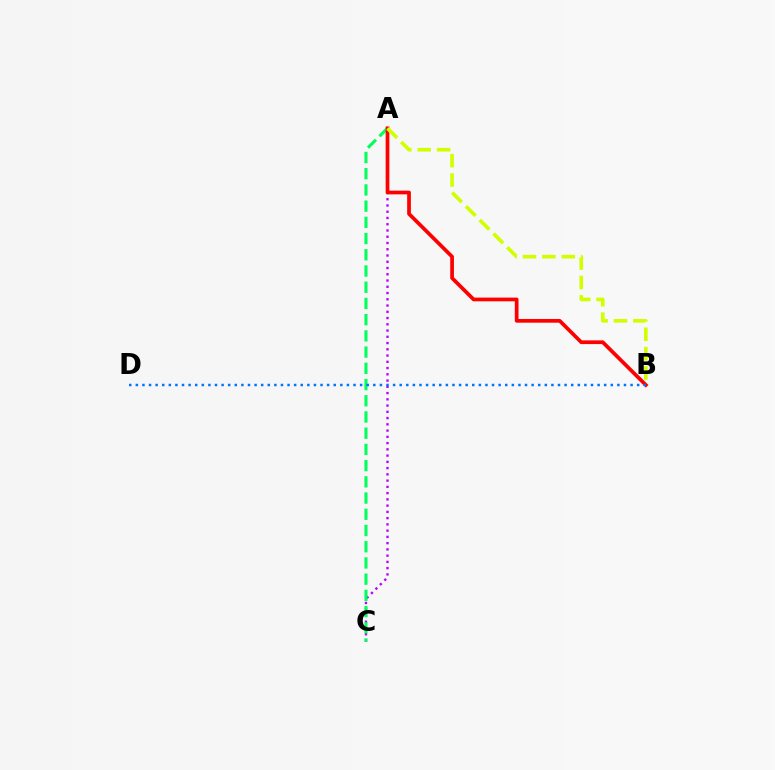{('A', 'C'): [{'color': '#b900ff', 'line_style': 'dotted', 'thickness': 1.7}, {'color': '#00ff5c', 'line_style': 'dashed', 'thickness': 2.2}], ('A', 'B'): [{'color': '#ff0000', 'line_style': 'solid', 'thickness': 2.68}, {'color': '#d1ff00', 'line_style': 'dashed', 'thickness': 2.63}], ('B', 'D'): [{'color': '#0074ff', 'line_style': 'dotted', 'thickness': 1.79}]}